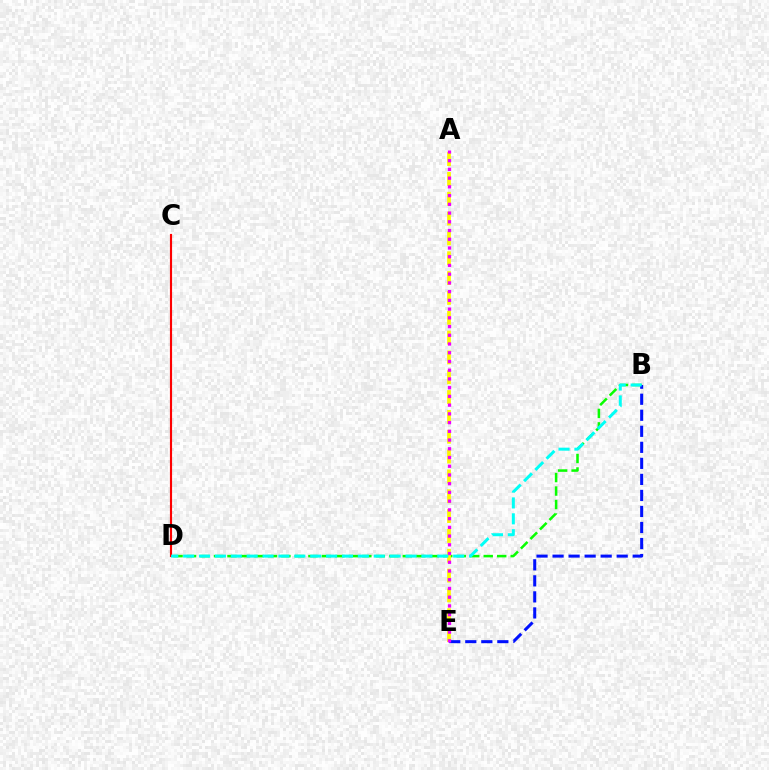{('B', 'D'): [{'color': '#08ff00', 'line_style': 'dashed', 'thickness': 1.83}, {'color': '#00fff6', 'line_style': 'dashed', 'thickness': 2.16}], ('C', 'D'): [{'color': '#ff0000', 'line_style': 'solid', 'thickness': 1.54}], ('A', 'E'): [{'color': '#fcf500', 'line_style': 'dashed', 'thickness': 2.69}, {'color': '#ee00ff', 'line_style': 'dotted', 'thickness': 2.37}], ('B', 'E'): [{'color': '#0010ff', 'line_style': 'dashed', 'thickness': 2.18}]}